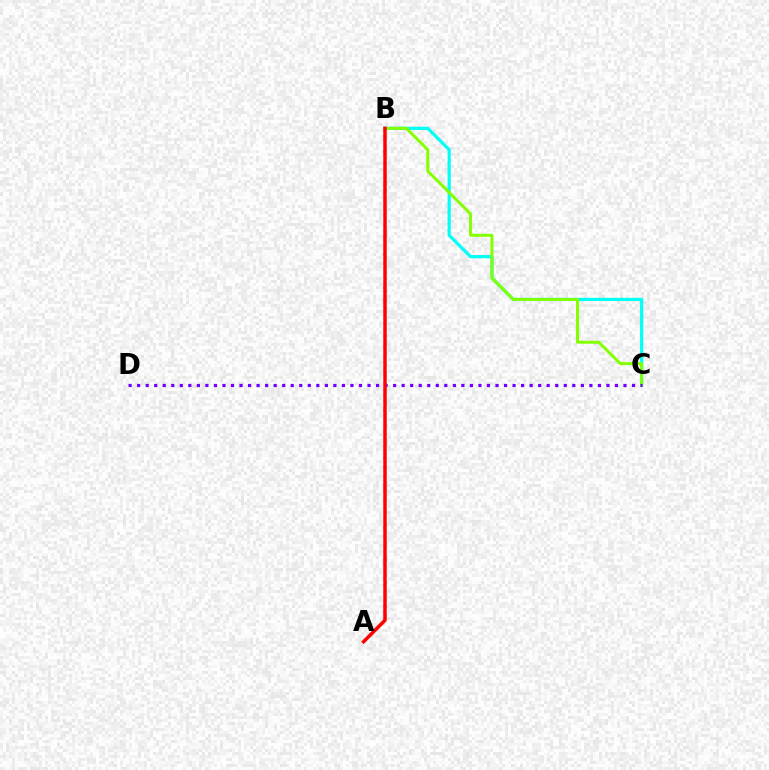{('B', 'C'): [{'color': '#00fff6', 'line_style': 'solid', 'thickness': 2.3}, {'color': '#84ff00', 'line_style': 'solid', 'thickness': 2.15}], ('C', 'D'): [{'color': '#7200ff', 'line_style': 'dotted', 'thickness': 2.32}], ('A', 'B'): [{'color': '#ff0000', 'line_style': 'solid', 'thickness': 2.5}]}